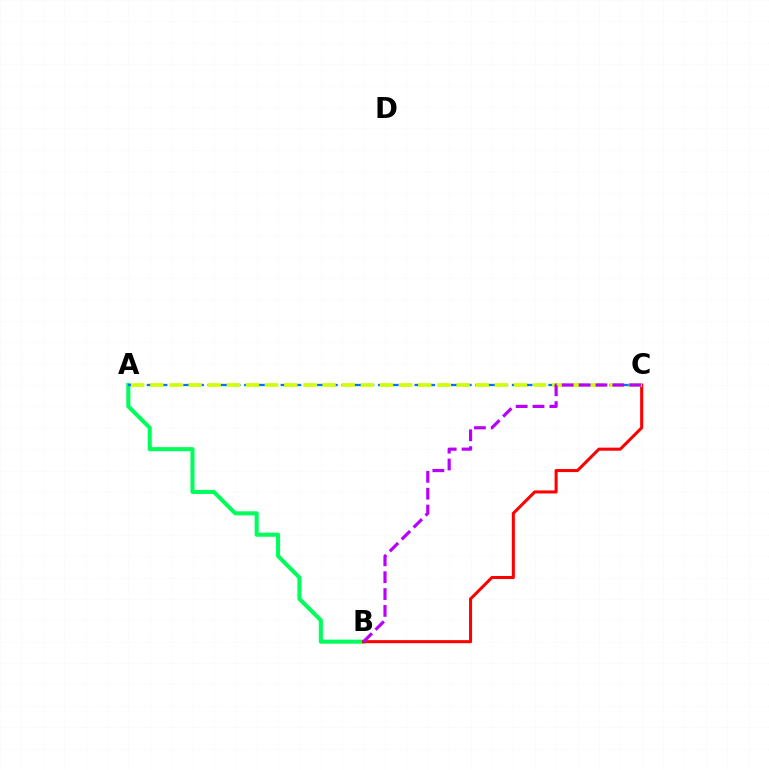{('A', 'B'): [{'color': '#00ff5c', 'line_style': 'solid', 'thickness': 2.93}], ('B', 'C'): [{'color': '#ff0000', 'line_style': 'solid', 'thickness': 2.19}, {'color': '#b900ff', 'line_style': 'dashed', 'thickness': 2.29}], ('A', 'C'): [{'color': '#0074ff', 'line_style': 'dashed', 'thickness': 1.65}, {'color': '#d1ff00', 'line_style': 'dashed', 'thickness': 2.6}]}